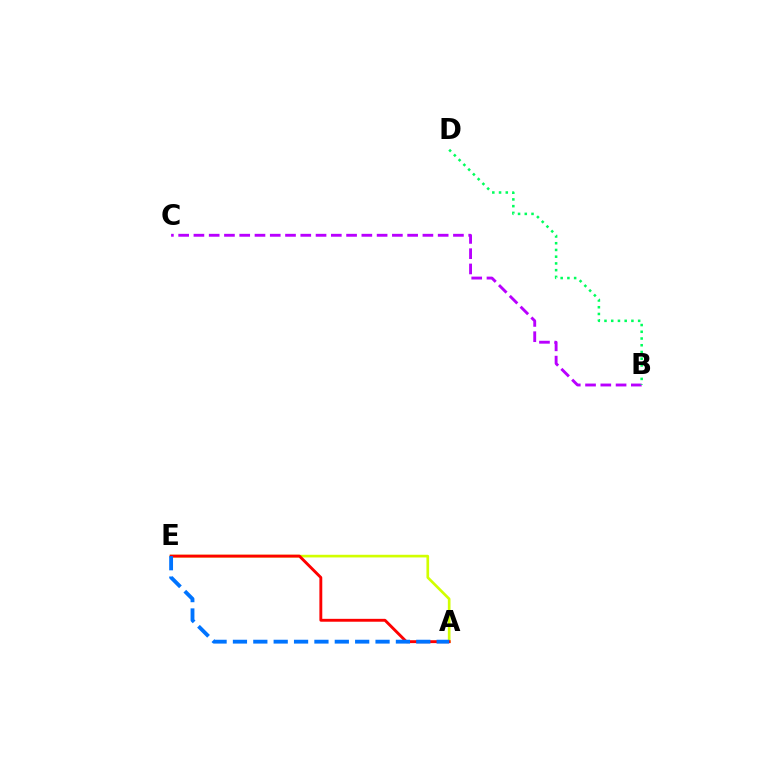{('A', 'E'): [{'color': '#d1ff00', 'line_style': 'solid', 'thickness': 1.92}, {'color': '#ff0000', 'line_style': 'solid', 'thickness': 2.07}, {'color': '#0074ff', 'line_style': 'dashed', 'thickness': 2.77}], ('B', 'C'): [{'color': '#b900ff', 'line_style': 'dashed', 'thickness': 2.07}], ('B', 'D'): [{'color': '#00ff5c', 'line_style': 'dotted', 'thickness': 1.83}]}